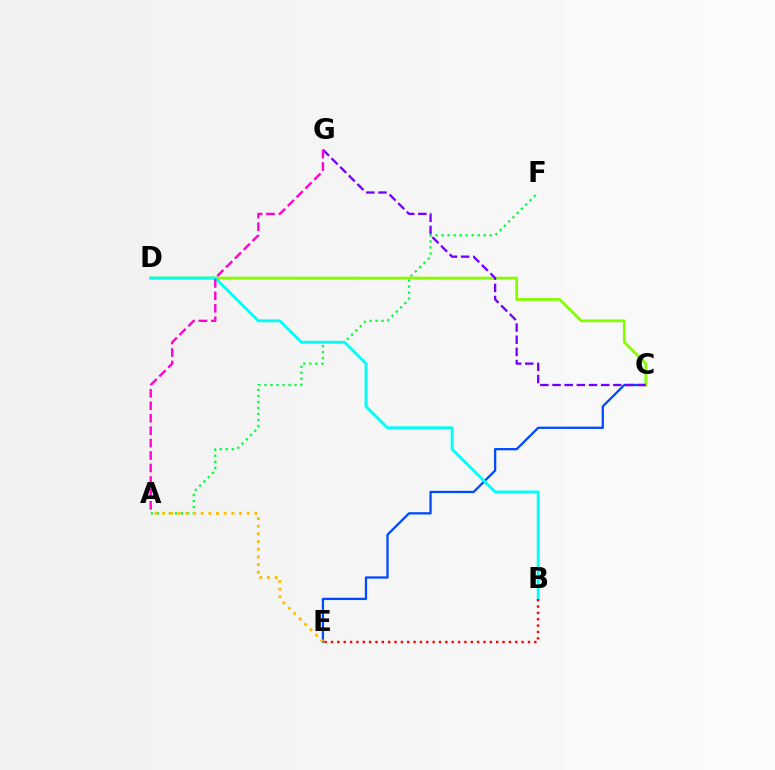{('A', 'F'): [{'color': '#00ff39', 'line_style': 'dotted', 'thickness': 1.64}], ('C', 'E'): [{'color': '#004bff', 'line_style': 'solid', 'thickness': 1.65}], ('C', 'D'): [{'color': '#84ff00', 'line_style': 'solid', 'thickness': 2.01}], ('C', 'G'): [{'color': '#7200ff', 'line_style': 'dashed', 'thickness': 1.65}], ('B', 'D'): [{'color': '#00fff6', 'line_style': 'solid', 'thickness': 2.07}], ('A', 'E'): [{'color': '#ffbd00', 'line_style': 'dotted', 'thickness': 2.08}], ('A', 'G'): [{'color': '#ff00cf', 'line_style': 'dashed', 'thickness': 1.69}], ('B', 'E'): [{'color': '#ff0000', 'line_style': 'dotted', 'thickness': 1.73}]}